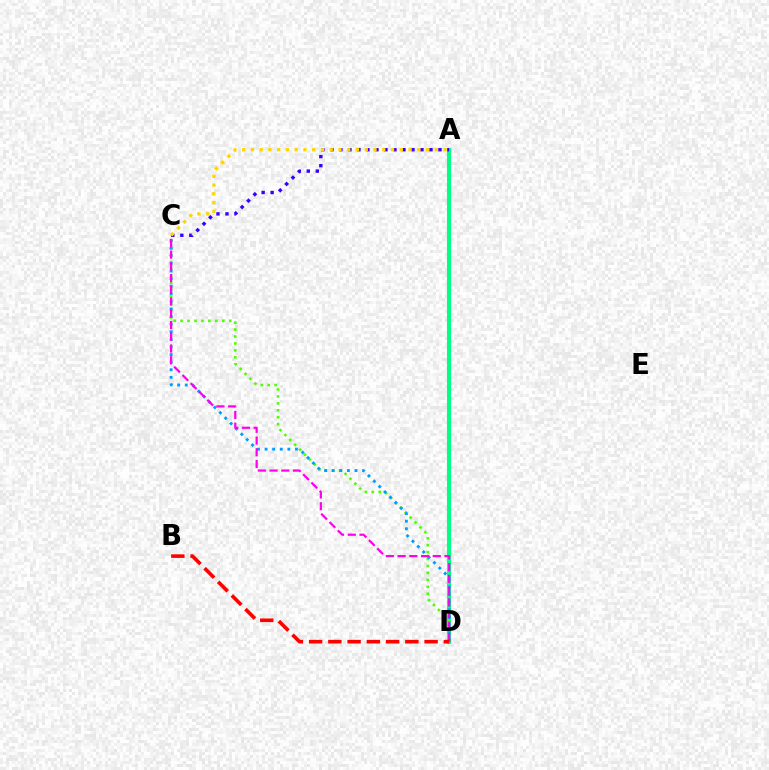{('A', 'D'): [{'color': '#00ff86', 'line_style': 'solid', 'thickness': 2.97}], ('C', 'D'): [{'color': '#4fff00', 'line_style': 'dotted', 'thickness': 1.88}, {'color': '#009eff', 'line_style': 'dotted', 'thickness': 2.06}, {'color': '#ff00ed', 'line_style': 'dashed', 'thickness': 1.59}], ('A', 'C'): [{'color': '#3700ff', 'line_style': 'dotted', 'thickness': 2.45}, {'color': '#ffd500', 'line_style': 'dotted', 'thickness': 2.38}], ('B', 'D'): [{'color': '#ff0000', 'line_style': 'dashed', 'thickness': 2.61}]}